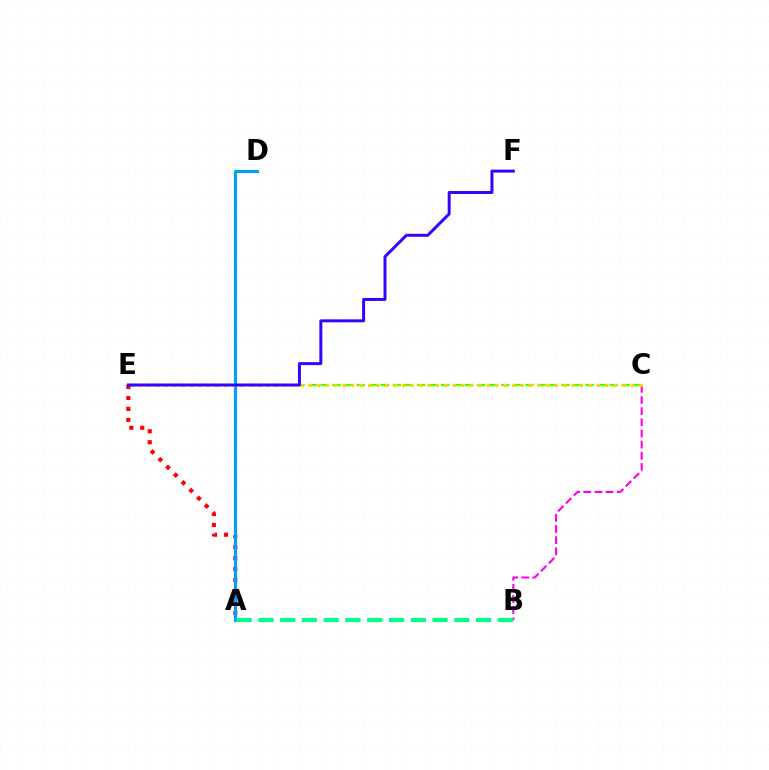{('A', 'E'): [{'color': '#ff0000', 'line_style': 'dotted', 'thickness': 2.97}], ('B', 'C'): [{'color': '#ff00ed', 'line_style': 'dashed', 'thickness': 1.51}], ('A', 'D'): [{'color': '#009eff', 'line_style': 'solid', 'thickness': 2.26}], ('C', 'E'): [{'color': '#4fff00', 'line_style': 'dashed', 'thickness': 1.64}, {'color': '#ffd500', 'line_style': 'dotted', 'thickness': 2.3}], ('A', 'B'): [{'color': '#00ff86', 'line_style': 'dashed', 'thickness': 2.96}], ('E', 'F'): [{'color': '#3700ff', 'line_style': 'solid', 'thickness': 2.14}]}